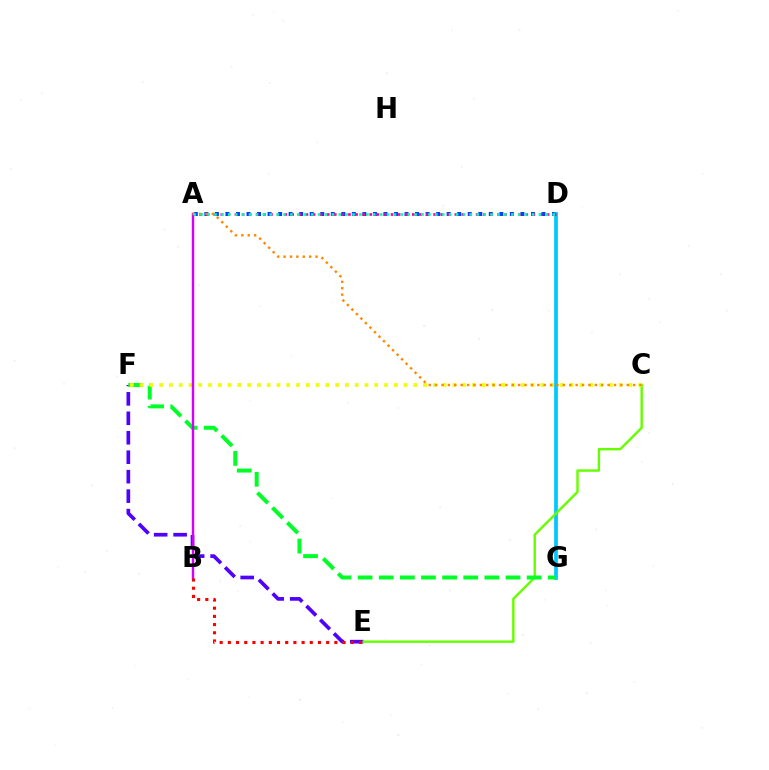{('A', 'D'): [{'color': '#003fff', 'line_style': 'dotted', 'thickness': 2.86}, {'color': '#ff00a0', 'line_style': 'dotted', 'thickness': 1.93}, {'color': '#00ffaf', 'line_style': 'dotted', 'thickness': 1.88}], ('E', 'F'): [{'color': '#4f00ff', 'line_style': 'dashed', 'thickness': 2.64}], ('D', 'G'): [{'color': '#00c7ff', 'line_style': 'solid', 'thickness': 2.69}], ('C', 'E'): [{'color': '#66ff00', 'line_style': 'solid', 'thickness': 1.75}], ('F', 'G'): [{'color': '#00ff27', 'line_style': 'dashed', 'thickness': 2.87}], ('C', 'F'): [{'color': '#eeff00', 'line_style': 'dotted', 'thickness': 2.66}], ('A', 'B'): [{'color': '#d600ff', 'line_style': 'solid', 'thickness': 1.75}], ('A', 'C'): [{'color': '#ff8800', 'line_style': 'dotted', 'thickness': 1.74}], ('B', 'E'): [{'color': '#ff0000', 'line_style': 'dotted', 'thickness': 2.23}]}